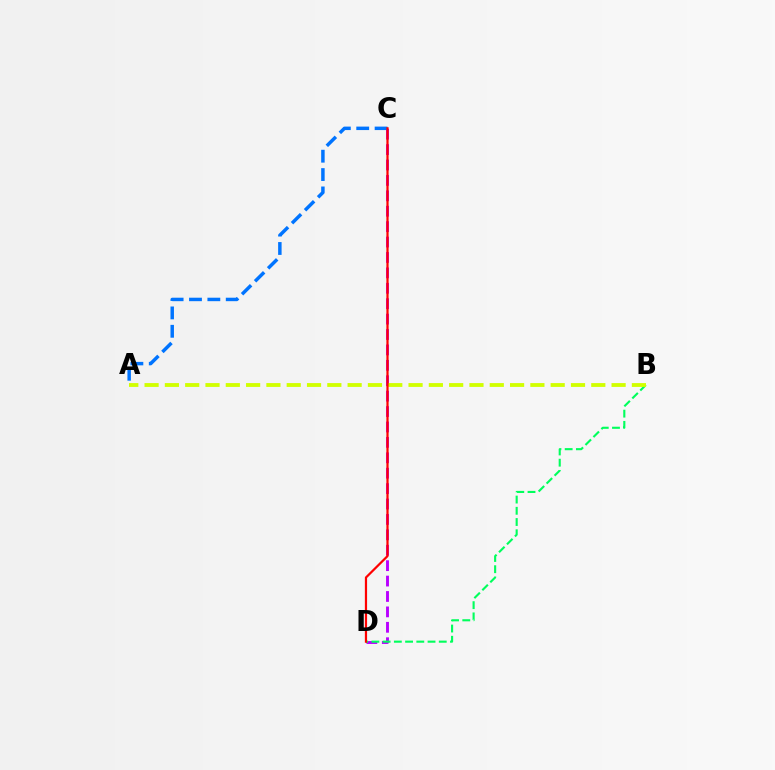{('C', 'D'): [{'color': '#b900ff', 'line_style': 'dashed', 'thickness': 2.09}, {'color': '#ff0000', 'line_style': 'solid', 'thickness': 1.6}], ('B', 'D'): [{'color': '#00ff5c', 'line_style': 'dashed', 'thickness': 1.53}], ('A', 'B'): [{'color': '#d1ff00', 'line_style': 'dashed', 'thickness': 2.76}], ('A', 'C'): [{'color': '#0074ff', 'line_style': 'dashed', 'thickness': 2.5}]}